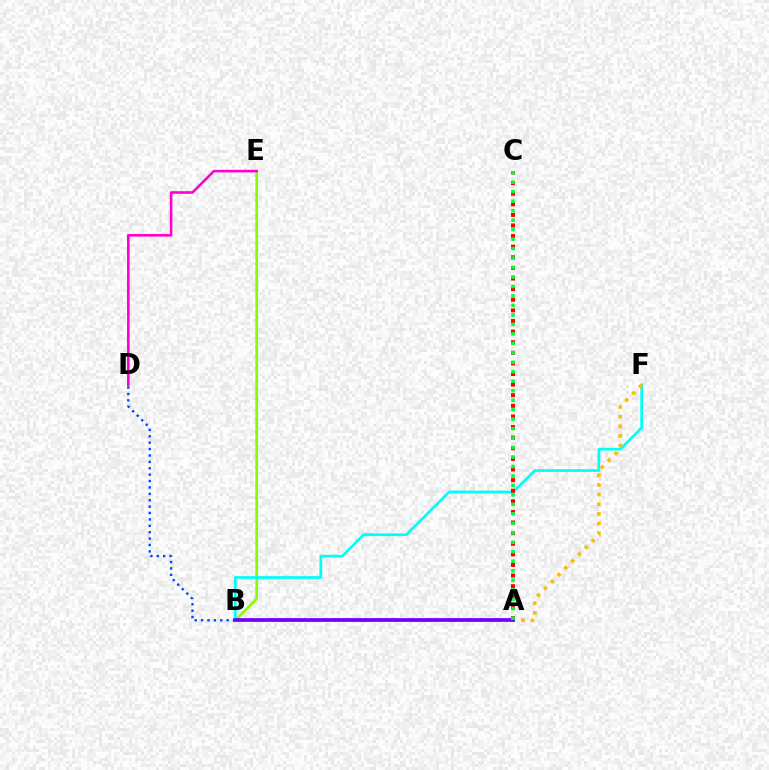{('B', 'E'): [{'color': '#84ff00', 'line_style': 'solid', 'thickness': 1.93}], ('B', 'F'): [{'color': '#00fff6', 'line_style': 'solid', 'thickness': 1.96}], ('A', 'F'): [{'color': '#ffbd00', 'line_style': 'dotted', 'thickness': 2.62}], ('A', 'B'): [{'color': '#7200ff', 'line_style': 'solid', 'thickness': 2.7}], ('A', 'C'): [{'color': '#ff0000', 'line_style': 'dotted', 'thickness': 2.88}, {'color': '#00ff39', 'line_style': 'dotted', 'thickness': 2.57}], ('D', 'E'): [{'color': '#ff00cf', 'line_style': 'solid', 'thickness': 1.88}], ('B', 'D'): [{'color': '#004bff', 'line_style': 'dotted', 'thickness': 1.74}]}